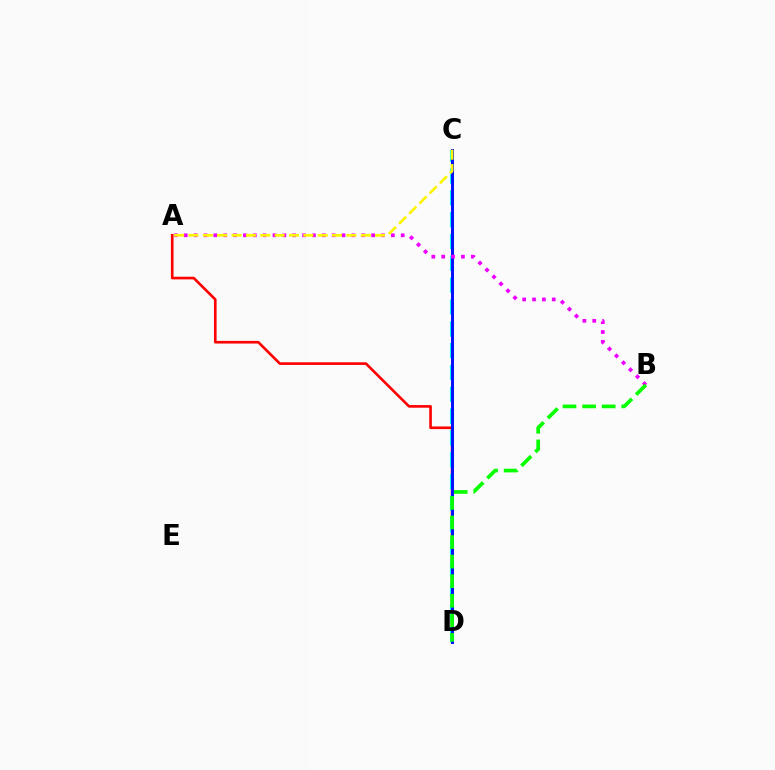{('A', 'D'): [{'color': '#ff0000', 'line_style': 'solid', 'thickness': 1.9}], ('C', 'D'): [{'color': '#00fff6', 'line_style': 'dashed', 'thickness': 2.96}, {'color': '#0010ff', 'line_style': 'solid', 'thickness': 2.13}], ('A', 'B'): [{'color': '#ee00ff', 'line_style': 'dotted', 'thickness': 2.68}], ('B', 'D'): [{'color': '#08ff00', 'line_style': 'dashed', 'thickness': 2.66}], ('A', 'C'): [{'color': '#fcf500', 'line_style': 'dashed', 'thickness': 1.95}]}